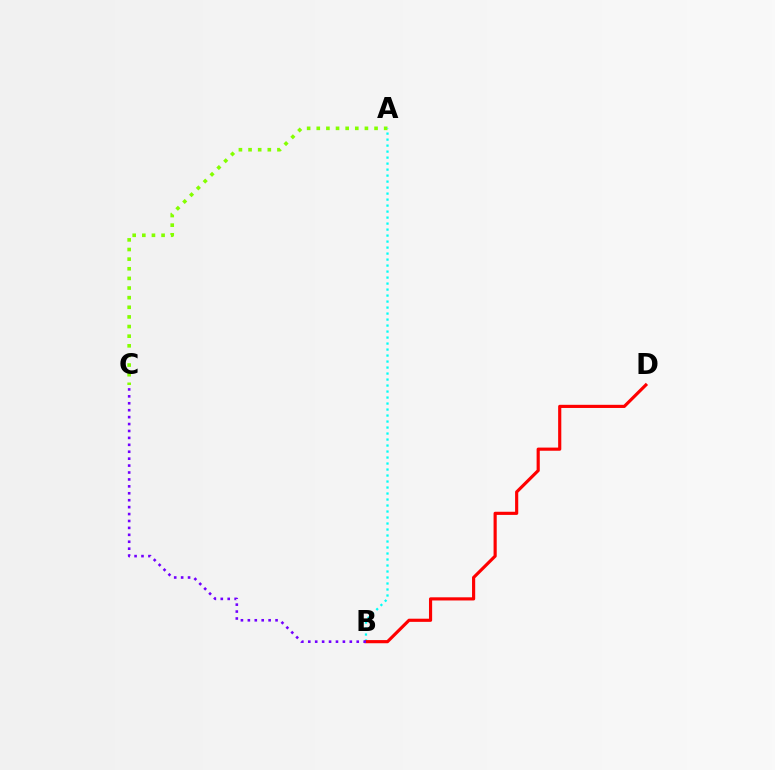{('A', 'C'): [{'color': '#84ff00', 'line_style': 'dotted', 'thickness': 2.62}], ('A', 'B'): [{'color': '#00fff6', 'line_style': 'dotted', 'thickness': 1.63}], ('B', 'D'): [{'color': '#ff0000', 'line_style': 'solid', 'thickness': 2.27}], ('B', 'C'): [{'color': '#7200ff', 'line_style': 'dotted', 'thickness': 1.88}]}